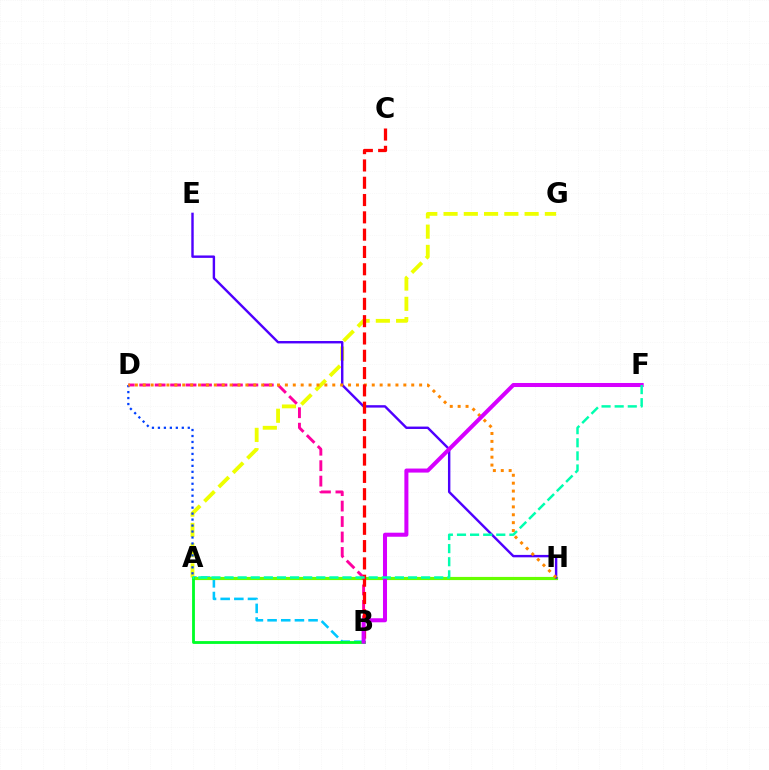{('A', 'G'): [{'color': '#eeff00', 'line_style': 'dashed', 'thickness': 2.75}], ('A', 'B'): [{'color': '#00c7ff', 'line_style': 'dashed', 'thickness': 1.86}, {'color': '#00ff27', 'line_style': 'solid', 'thickness': 2.03}], ('A', 'H'): [{'color': '#66ff00', 'line_style': 'solid', 'thickness': 2.28}], ('A', 'D'): [{'color': '#003fff', 'line_style': 'dotted', 'thickness': 1.62}], ('E', 'H'): [{'color': '#4f00ff', 'line_style': 'solid', 'thickness': 1.74}], ('B', 'D'): [{'color': '#ff00a0', 'line_style': 'dashed', 'thickness': 2.1}], ('D', 'H'): [{'color': '#ff8800', 'line_style': 'dotted', 'thickness': 2.15}], ('B', 'C'): [{'color': '#ff0000', 'line_style': 'dashed', 'thickness': 2.35}], ('B', 'F'): [{'color': '#d600ff', 'line_style': 'solid', 'thickness': 2.91}], ('A', 'F'): [{'color': '#00ffaf', 'line_style': 'dashed', 'thickness': 1.78}]}